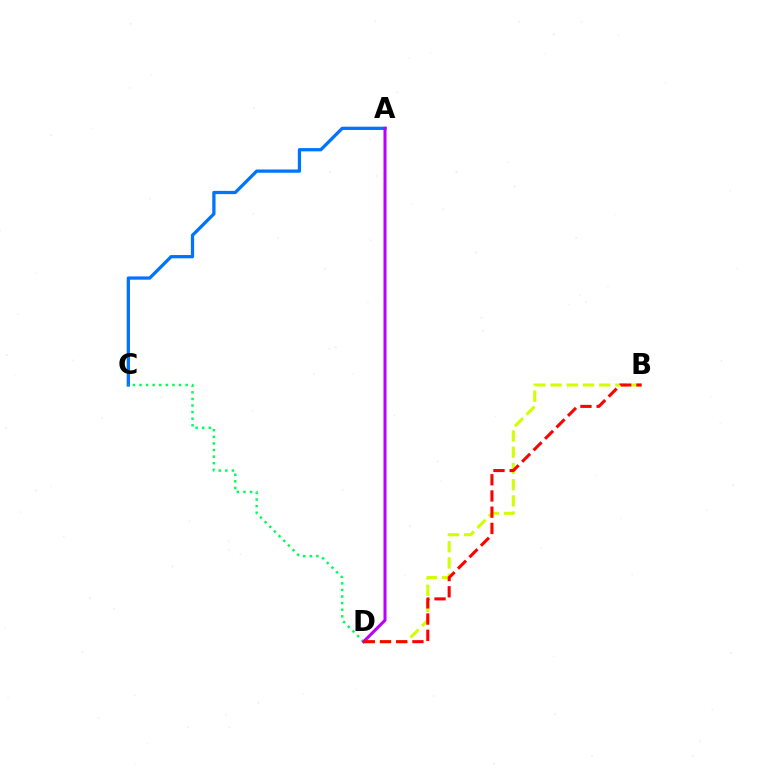{('A', 'C'): [{'color': '#0074ff', 'line_style': 'solid', 'thickness': 2.35}], ('B', 'D'): [{'color': '#d1ff00', 'line_style': 'dashed', 'thickness': 2.21}, {'color': '#ff0000', 'line_style': 'dashed', 'thickness': 2.2}], ('C', 'D'): [{'color': '#00ff5c', 'line_style': 'dotted', 'thickness': 1.79}], ('A', 'D'): [{'color': '#b900ff', 'line_style': 'solid', 'thickness': 2.18}]}